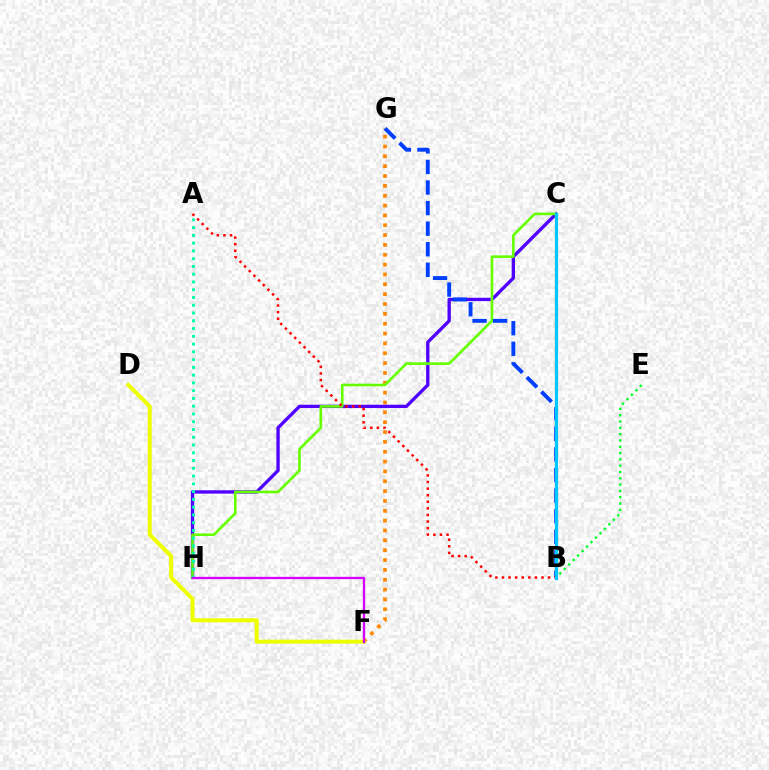{('B', 'C'): [{'color': '#ff00a0', 'line_style': 'solid', 'thickness': 1.52}, {'color': '#00c7ff', 'line_style': 'solid', 'thickness': 2.27}], ('F', 'G'): [{'color': '#ff8800', 'line_style': 'dotted', 'thickness': 2.68}], ('C', 'H'): [{'color': '#4f00ff', 'line_style': 'solid', 'thickness': 2.4}, {'color': '#66ff00', 'line_style': 'solid', 'thickness': 1.89}], ('B', 'G'): [{'color': '#003fff', 'line_style': 'dashed', 'thickness': 2.79}], ('A', 'H'): [{'color': '#00ffaf', 'line_style': 'dotted', 'thickness': 2.11}], ('A', 'B'): [{'color': '#ff0000', 'line_style': 'dotted', 'thickness': 1.79}], ('D', 'F'): [{'color': '#eeff00', 'line_style': 'solid', 'thickness': 2.9}], ('F', 'H'): [{'color': '#d600ff', 'line_style': 'solid', 'thickness': 1.68}], ('B', 'E'): [{'color': '#00ff27', 'line_style': 'dotted', 'thickness': 1.71}]}